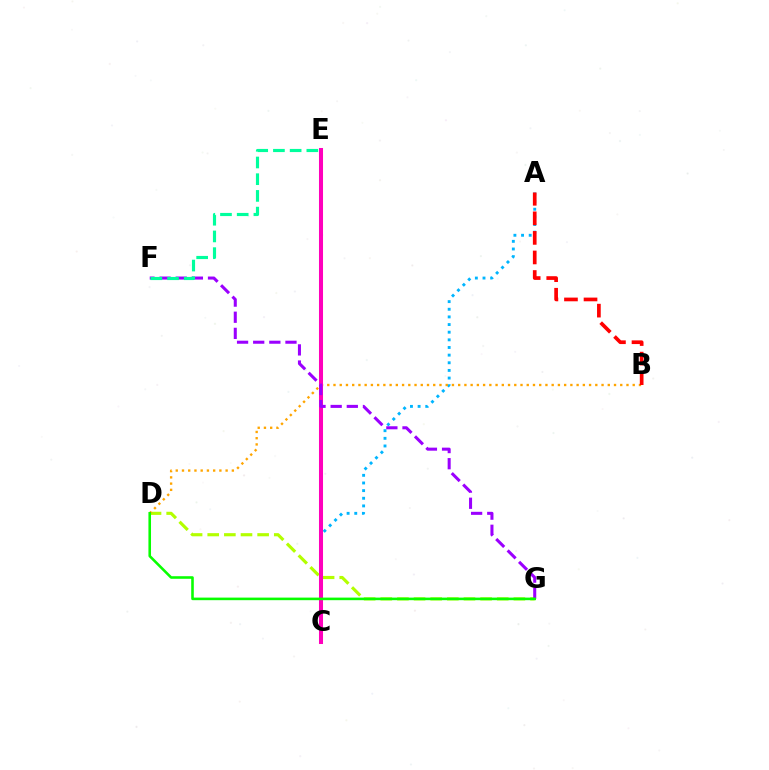{('A', 'C'): [{'color': '#00b5ff', 'line_style': 'dotted', 'thickness': 2.08}], ('C', 'E'): [{'color': '#0010ff', 'line_style': 'dashed', 'thickness': 2.02}, {'color': '#ff00bd', 'line_style': 'solid', 'thickness': 2.9}], ('D', 'G'): [{'color': '#b3ff00', 'line_style': 'dashed', 'thickness': 2.26}, {'color': '#08ff00', 'line_style': 'solid', 'thickness': 1.86}], ('B', 'D'): [{'color': '#ffa500', 'line_style': 'dotted', 'thickness': 1.69}], ('F', 'G'): [{'color': '#9b00ff', 'line_style': 'dashed', 'thickness': 2.19}], ('E', 'F'): [{'color': '#00ff9d', 'line_style': 'dashed', 'thickness': 2.27}], ('A', 'B'): [{'color': '#ff0000', 'line_style': 'dashed', 'thickness': 2.66}]}